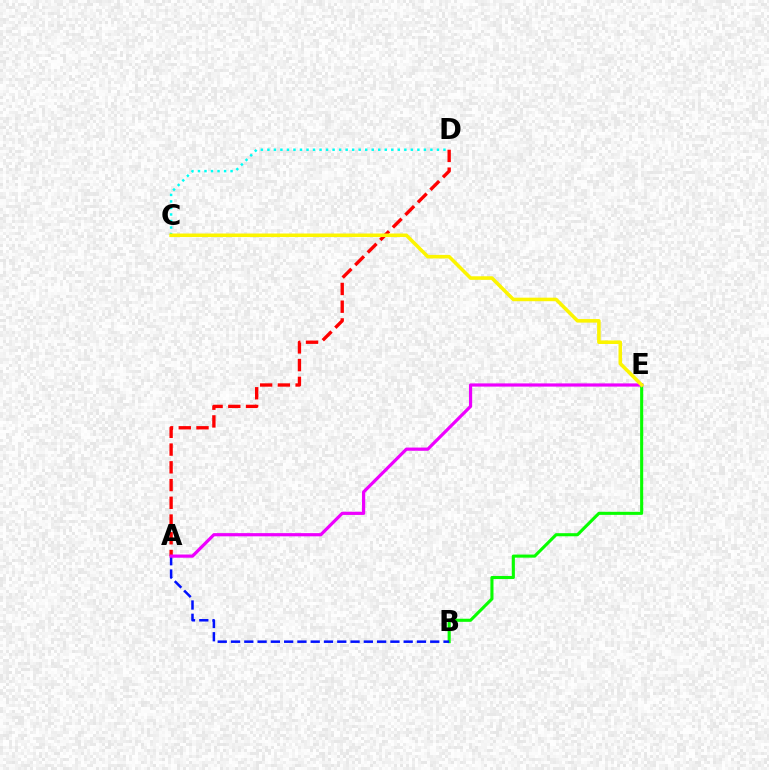{('B', 'E'): [{'color': '#08ff00', 'line_style': 'solid', 'thickness': 2.22}], ('A', 'B'): [{'color': '#0010ff', 'line_style': 'dashed', 'thickness': 1.8}], ('A', 'D'): [{'color': '#ff0000', 'line_style': 'dashed', 'thickness': 2.41}], ('C', 'D'): [{'color': '#00fff6', 'line_style': 'dotted', 'thickness': 1.77}], ('A', 'E'): [{'color': '#ee00ff', 'line_style': 'solid', 'thickness': 2.3}], ('C', 'E'): [{'color': '#fcf500', 'line_style': 'solid', 'thickness': 2.55}]}